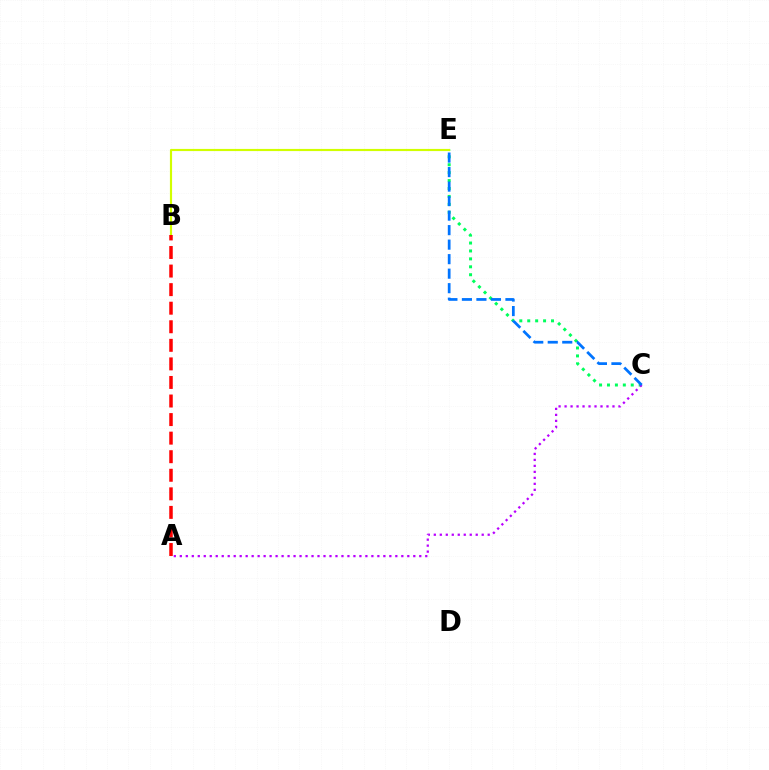{('C', 'E'): [{'color': '#00ff5c', 'line_style': 'dotted', 'thickness': 2.15}, {'color': '#0074ff', 'line_style': 'dashed', 'thickness': 1.97}], ('B', 'E'): [{'color': '#d1ff00', 'line_style': 'solid', 'thickness': 1.56}], ('A', 'C'): [{'color': '#b900ff', 'line_style': 'dotted', 'thickness': 1.63}], ('A', 'B'): [{'color': '#ff0000', 'line_style': 'dashed', 'thickness': 2.52}]}